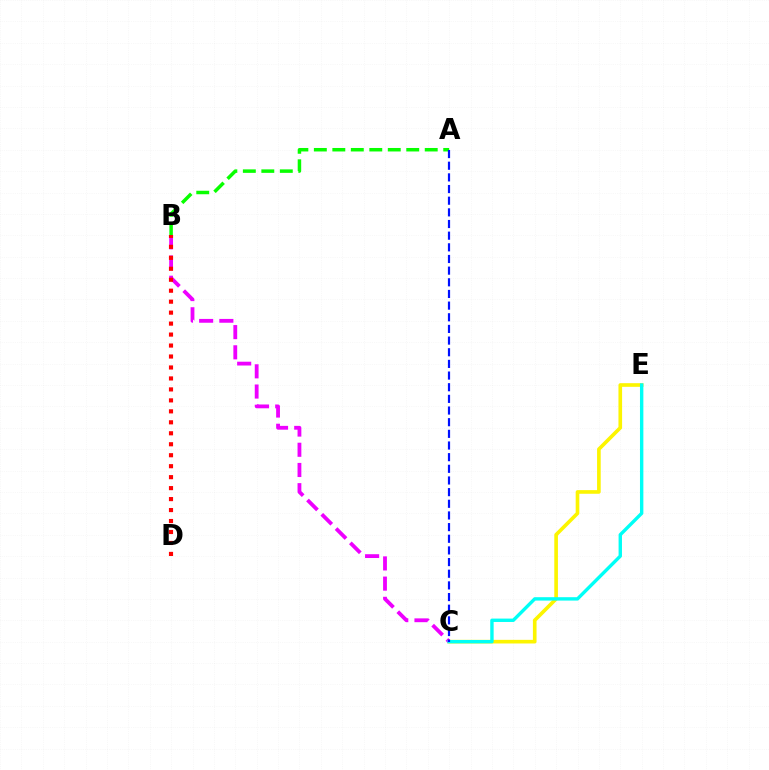{('C', 'E'): [{'color': '#fcf500', 'line_style': 'solid', 'thickness': 2.62}, {'color': '#00fff6', 'line_style': 'solid', 'thickness': 2.44}], ('B', 'C'): [{'color': '#ee00ff', 'line_style': 'dashed', 'thickness': 2.74}], ('A', 'B'): [{'color': '#08ff00', 'line_style': 'dashed', 'thickness': 2.51}], ('A', 'C'): [{'color': '#0010ff', 'line_style': 'dashed', 'thickness': 1.58}], ('B', 'D'): [{'color': '#ff0000', 'line_style': 'dotted', 'thickness': 2.98}]}